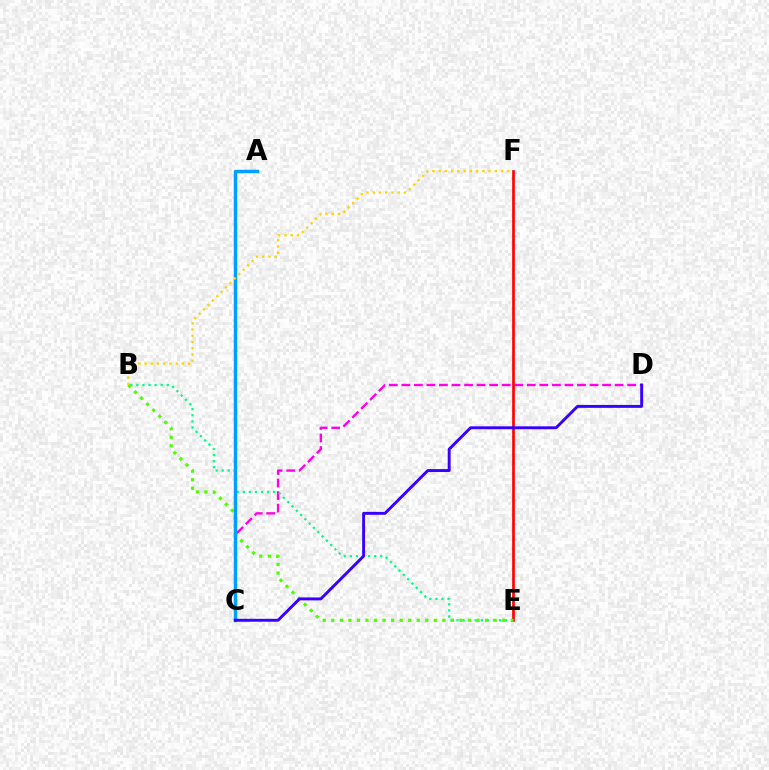{('C', 'D'): [{'color': '#ff00ed', 'line_style': 'dashed', 'thickness': 1.7}, {'color': '#3700ff', 'line_style': 'solid', 'thickness': 2.1}], ('E', 'F'): [{'color': '#ff0000', 'line_style': 'solid', 'thickness': 1.93}], ('B', 'E'): [{'color': '#00ff86', 'line_style': 'dotted', 'thickness': 1.65}, {'color': '#4fff00', 'line_style': 'dotted', 'thickness': 2.32}], ('A', 'C'): [{'color': '#009eff', 'line_style': 'solid', 'thickness': 2.48}], ('B', 'F'): [{'color': '#ffd500', 'line_style': 'dotted', 'thickness': 1.69}]}